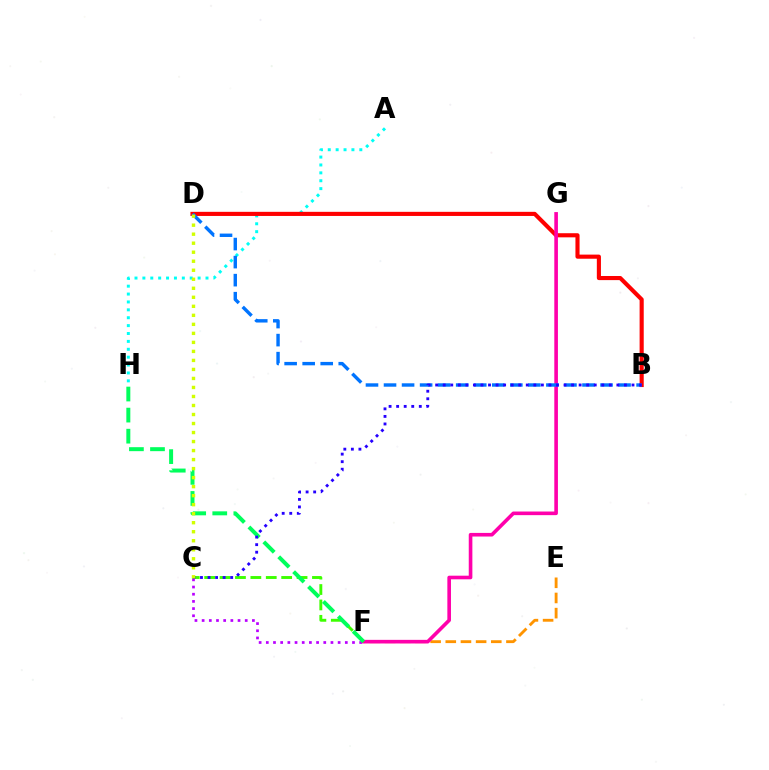{('A', 'H'): [{'color': '#00fff6', 'line_style': 'dotted', 'thickness': 2.14}], ('B', 'D'): [{'color': '#ff0000', 'line_style': 'solid', 'thickness': 2.97}, {'color': '#0074ff', 'line_style': 'dashed', 'thickness': 2.45}], ('C', 'F'): [{'color': '#b900ff', 'line_style': 'dotted', 'thickness': 1.95}, {'color': '#3dff00', 'line_style': 'dashed', 'thickness': 2.09}], ('E', 'F'): [{'color': '#ff9400', 'line_style': 'dashed', 'thickness': 2.06}], ('F', 'G'): [{'color': '#ff00ac', 'line_style': 'solid', 'thickness': 2.61}], ('F', 'H'): [{'color': '#00ff5c', 'line_style': 'dashed', 'thickness': 2.86}], ('B', 'C'): [{'color': '#2500ff', 'line_style': 'dotted', 'thickness': 2.05}], ('C', 'D'): [{'color': '#d1ff00', 'line_style': 'dotted', 'thickness': 2.45}]}